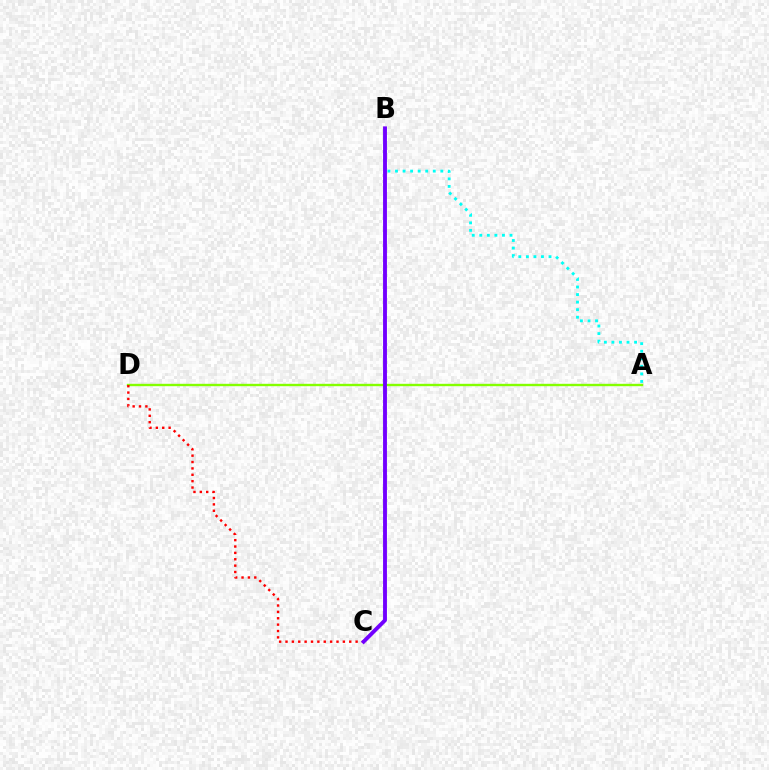{('A', 'D'): [{'color': '#84ff00', 'line_style': 'solid', 'thickness': 1.72}], ('A', 'B'): [{'color': '#00fff6', 'line_style': 'dotted', 'thickness': 2.05}], ('C', 'D'): [{'color': '#ff0000', 'line_style': 'dotted', 'thickness': 1.73}], ('B', 'C'): [{'color': '#7200ff', 'line_style': 'solid', 'thickness': 2.79}]}